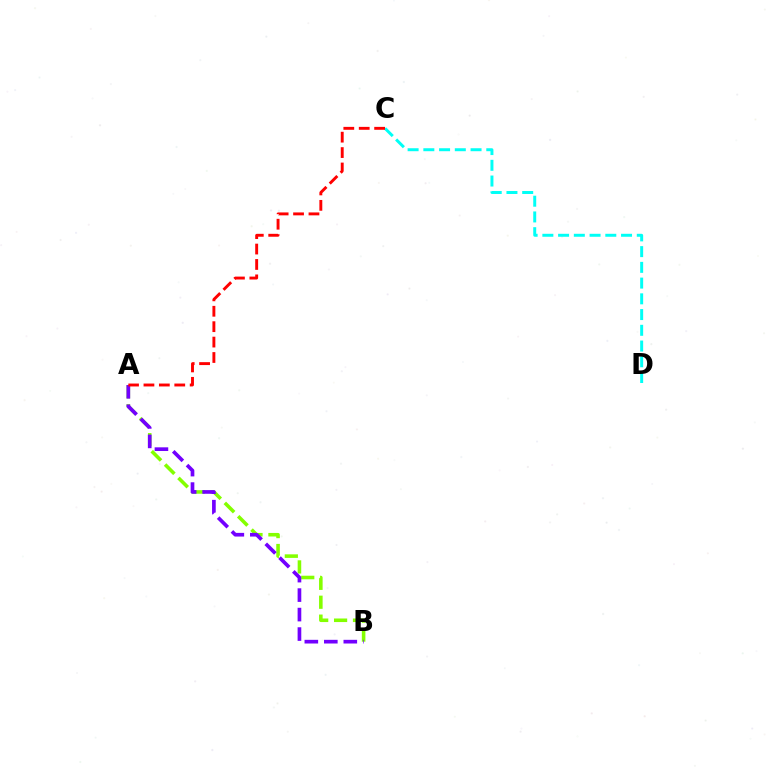{('A', 'B'): [{'color': '#84ff00', 'line_style': 'dashed', 'thickness': 2.57}, {'color': '#7200ff', 'line_style': 'dashed', 'thickness': 2.65}], ('C', 'D'): [{'color': '#00fff6', 'line_style': 'dashed', 'thickness': 2.14}], ('A', 'C'): [{'color': '#ff0000', 'line_style': 'dashed', 'thickness': 2.09}]}